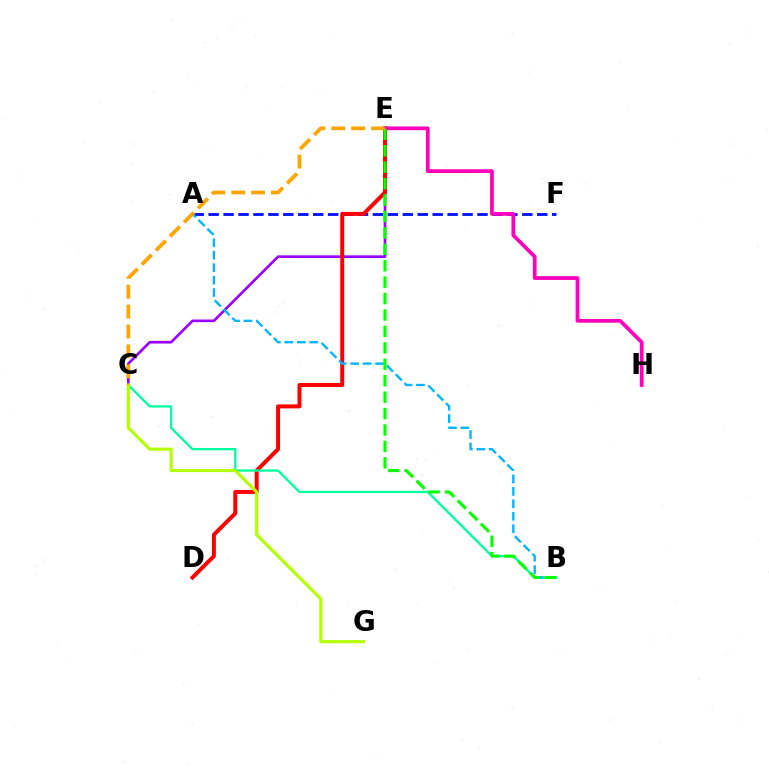{('C', 'E'): [{'color': '#9b00ff', 'line_style': 'solid', 'thickness': 1.91}, {'color': '#ffa500', 'line_style': 'dashed', 'thickness': 2.7}], ('A', 'F'): [{'color': '#0010ff', 'line_style': 'dashed', 'thickness': 2.03}], ('D', 'E'): [{'color': '#ff0000', 'line_style': 'solid', 'thickness': 2.86}], ('E', 'H'): [{'color': '#ff00bd', 'line_style': 'solid', 'thickness': 2.69}], ('B', 'C'): [{'color': '#00ff9d', 'line_style': 'solid', 'thickness': 1.66}], ('C', 'G'): [{'color': '#b3ff00', 'line_style': 'solid', 'thickness': 2.24}], ('A', 'B'): [{'color': '#00b5ff', 'line_style': 'dashed', 'thickness': 1.69}], ('B', 'E'): [{'color': '#08ff00', 'line_style': 'dashed', 'thickness': 2.23}]}